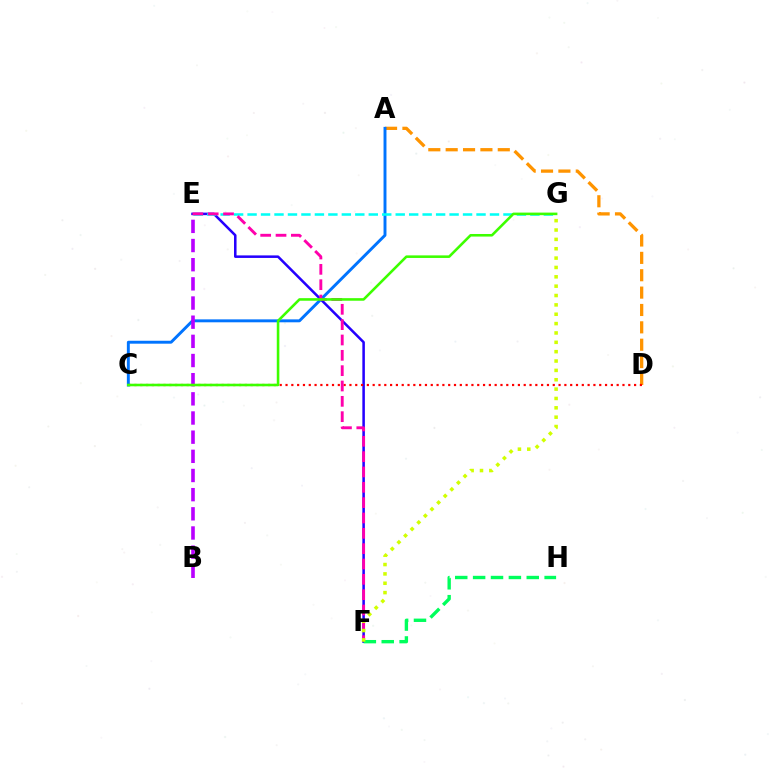{('A', 'D'): [{'color': '#ff9400', 'line_style': 'dashed', 'thickness': 2.36}], ('E', 'F'): [{'color': '#2500ff', 'line_style': 'solid', 'thickness': 1.82}, {'color': '#ff00ac', 'line_style': 'dashed', 'thickness': 2.08}], ('A', 'C'): [{'color': '#0074ff', 'line_style': 'solid', 'thickness': 2.11}], ('C', 'D'): [{'color': '#ff0000', 'line_style': 'dotted', 'thickness': 1.58}], ('E', 'G'): [{'color': '#00fff6', 'line_style': 'dashed', 'thickness': 1.83}], ('B', 'E'): [{'color': '#b900ff', 'line_style': 'dashed', 'thickness': 2.6}], ('C', 'G'): [{'color': '#3dff00', 'line_style': 'solid', 'thickness': 1.86}], ('F', 'H'): [{'color': '#00ff5c', 'line_style': 'dashed', 'thickness': 2.43}], ('F', 'G'): [{'color': '#d1ff00', 'line_style': 'dotted', 'thickness': 2.54}]}